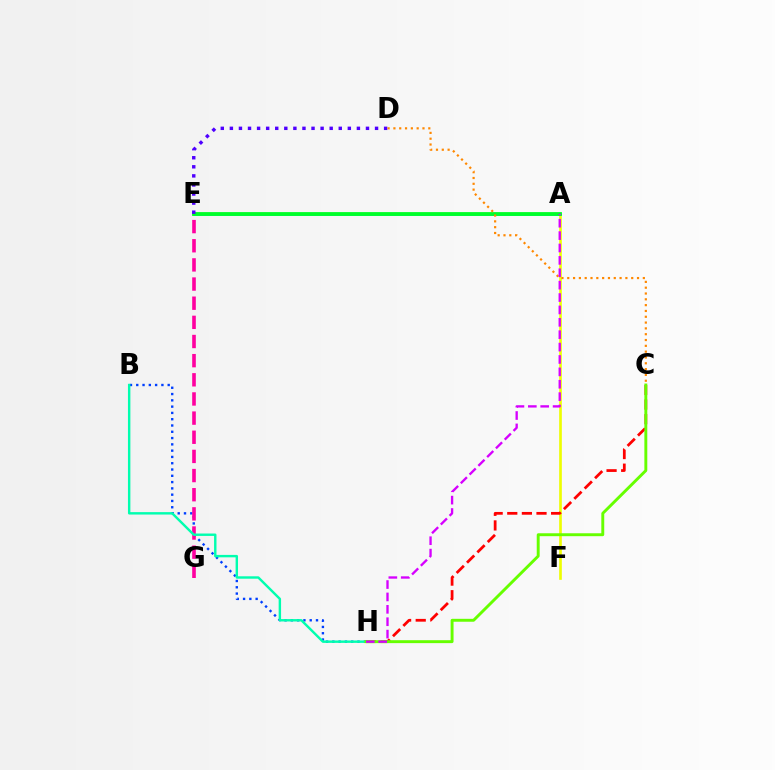{('B', 'H'): [{'color': '#003fff', 'line_style': 'dotted', 'thickness': 1.71}, {'color': '#00ffaf', 'line_style': 'solid', 'thickness': 1.74}], ('A', 'F'): [{'color': '#eeff00', 'line_style': 'solid', 'thickness': 1.91}], ('E', 'G'): [{'color': '#ff00a0', 'line_style': 'dashed', 'thickness': 2.6}], ('C', 'H'): [{'color': '#ff0000', 'line_style': 'dashed', 'thickness': 1.99}, {'color': '#66ff00', 'line_style': 'solid', 'thickness': 2.1}], ('A', 'E'): [{'color': '#00c7ff', 'line_style': 'solid', 'thickness': 1.89}, {'color': '#00ff27', 'line_style': 'solid', 'thickness': 2.74}], ('D', 'E'): [{'color': '#4f00ff', 'line_style': 'dotted', 'thickness': 2.47}], ('C', 'D'): [{'color': '#ff8800', 'line_style': 'dotted', 'thickness': 1.58}], ('A', 'H'): [{'color': '#d600ff', 'line_style': 'dashed', 'thickness': 1.68}]}